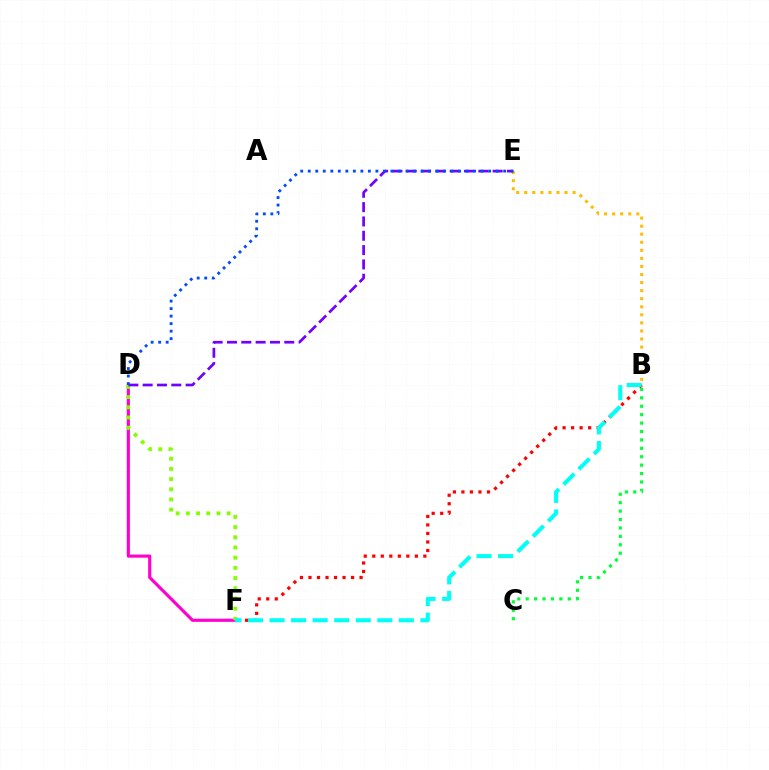{('B', 'F'): [{'color': '#ff0000', 'line_style': 'dotted', 'thickness': 2.31}, {'color': '#00fff6', 'line_style': 'dashed', 'thickness': 2.93}], ('D', 'F'): [{'color': '#ff00cf', 'line_style': 'solid', 'thickness': 2.26}, {'color': '#84ff00', 'line_style': 'dotted', 'thickness': 2.77}], ('B', 'E'): [{'color': '#ffbd00', 'line_style': 'dotted', 'thickness': 2.19}], ('B', 'C'): [{'color': '#00ff39', 'line_style': 'dotted', 'thickness': 2.29}], ('D', 'E'): [{'color': '#7200ff', 'line_style': 'dashed', 'thickness': 1.95}, {'color': '#004bff', 'line_style': 'dotted', 'thickness': 2.04}]}